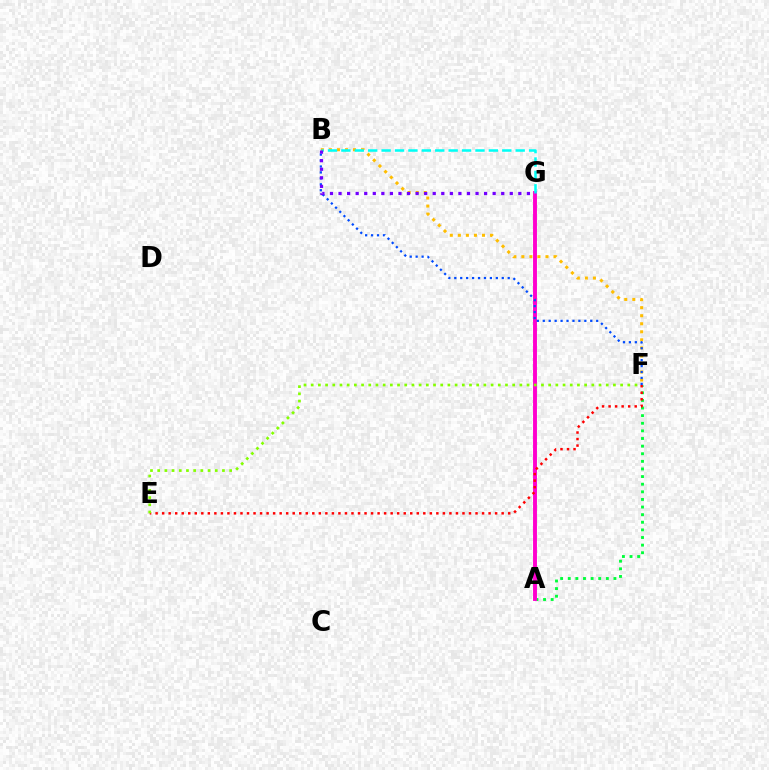{('A', 'F'): [{'color': '#00ff39', 'line_style': 'dotted', 'thickness': 2.07}], ('B', 'F'): [{'color': '#ffbd00', 'line_style': 'dotted', 'thickness': 2.18}, {'color': '#004bff', 'line_style': 'dotted', 'thickness': 1.61}], ('A', 'G'): [{'color': '#ff00cf', 'line_style': 'solid', 'thickness': 2.81}], ('B', 'G'): [{'color': '#00fff6', 'line_style': 'dashed', 'thickness': 1.82}, {'color': '#7200ff', 'line_style': 'dotted', 'thickness': 2.33}], ('E', 'F'): [{'color': '#ff0000', 'line_style': 'dotted', 'thickness': 1.77}, {'color': '#84ff00', 'line_style': 'dotted', 'thickness': 1.96}]}